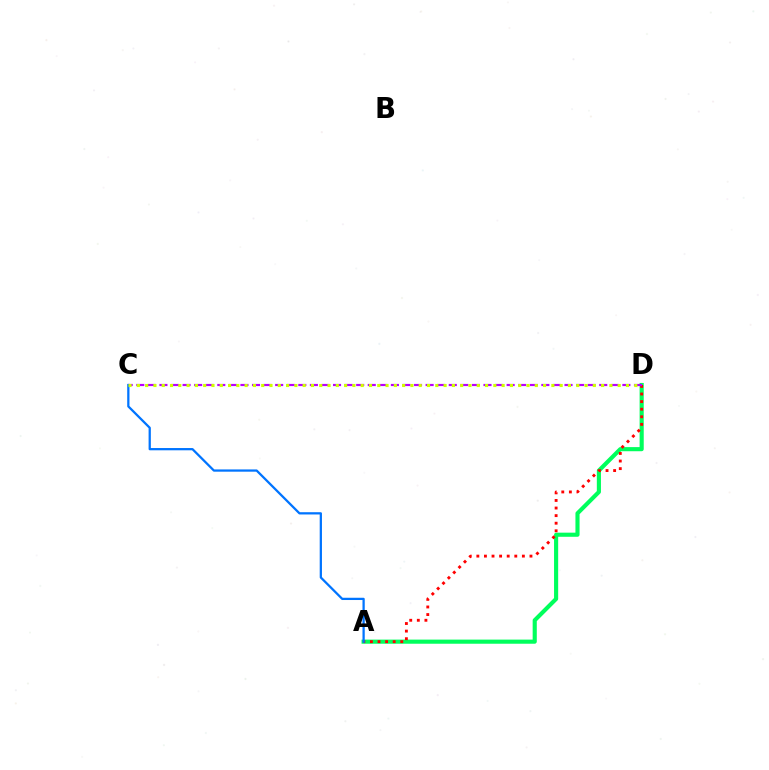{('A', 'D'): [{'color': '#00ff5c', 'line_style': 'solid', 'thickness': 2.97}, {'color': '#ff0000', 'line_style': 'dotted', 'thickness': 2.06}], ('C', 'D'): [{'color': '#b900ff', 'line_style': 'dashed', 'thickness': 1.57}, {'color': '#d1ff00', 'line_style': 'dotted', 'thickness': 2.25}], ('A', 'C'): [{'color': '#0074ff', 'line_style': 'solid', 'thickness': 1.63}]}